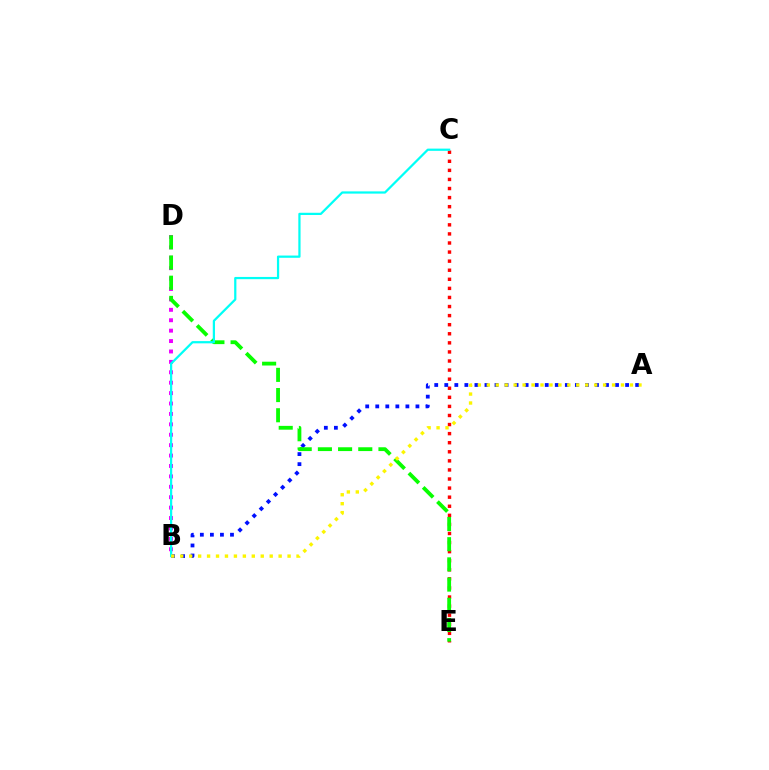{('B', 'D'): [{'color': '#ee00ff', 'line_style': 'dotted', 'thickness': 2.83}], ('C', 'E'): [{'color': '#ff0000', 'line_style': 'dotted', 'thickness': 2.47}], ('A', 'B'): [{'color': '#0010ff', 'line_style': 'dotted', 'thickness': 2.73}, {'color': '#fcf500', 'line_style': 'dotted', 'thickness': 2.43}], ('D', 'E'): [{'color': '#08ff00', 'line_style': 'dashed', 'thickness': 2.74}], ('B', 'C'): [{'color': '#00fff6', 'line_style': 'solid', 'thickness': 1.61}]}